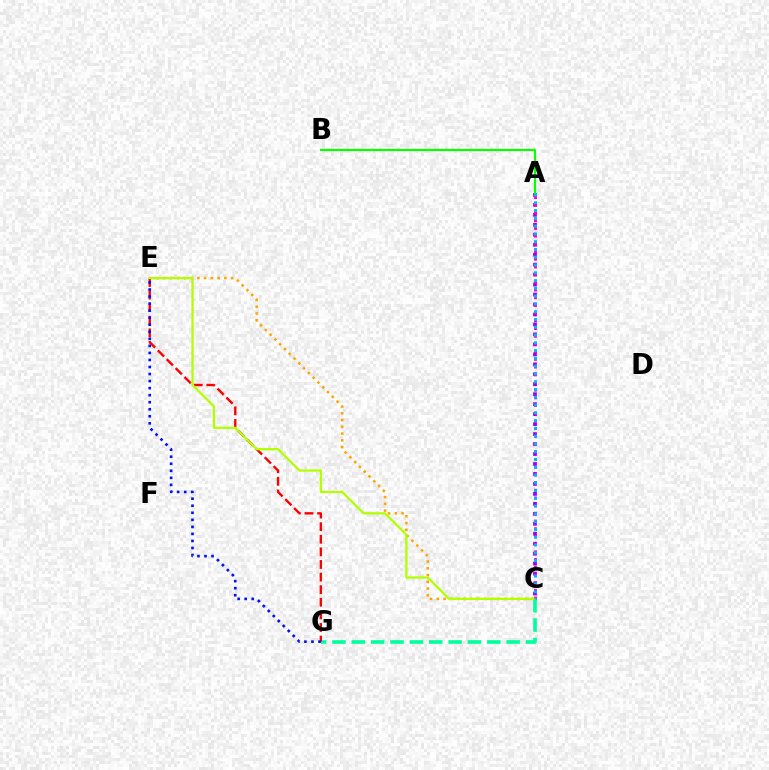{('C', 'E'): [{'color': '#ffa500', 'line_style': 'dotted', 'thickness': 1.84}, {'color': '#b3ff00', 'line_style': 'solid', 'thickness': 1.63}], ('C', 'G'): [{'color': '#00ff9d', 'line_style': 'dashed', 'thickness': 2.63}], ('E', 'G'): [{'color': '#ff0000', 'line_style': 'dashed', 'thickness': 1.71}, {'color': '#0010ff', 'line_style': 'dotted', 'thickness': 1.91}], ('A', 'C'): [{'color': '#9b00ff', 'line_style': 'dotted', 'thickness': 2.71}, {'color': '#ff00bd', 'line_style': 'dotted', 'thickness': 2.09}, {'color': '#00b5ff', 'line_style': 'dotted', 'thickness': 2.11}], ('A', 'B'): [{'color': '#08ff00', 'line_style': 'solid', 'thickness': 1.56}]}